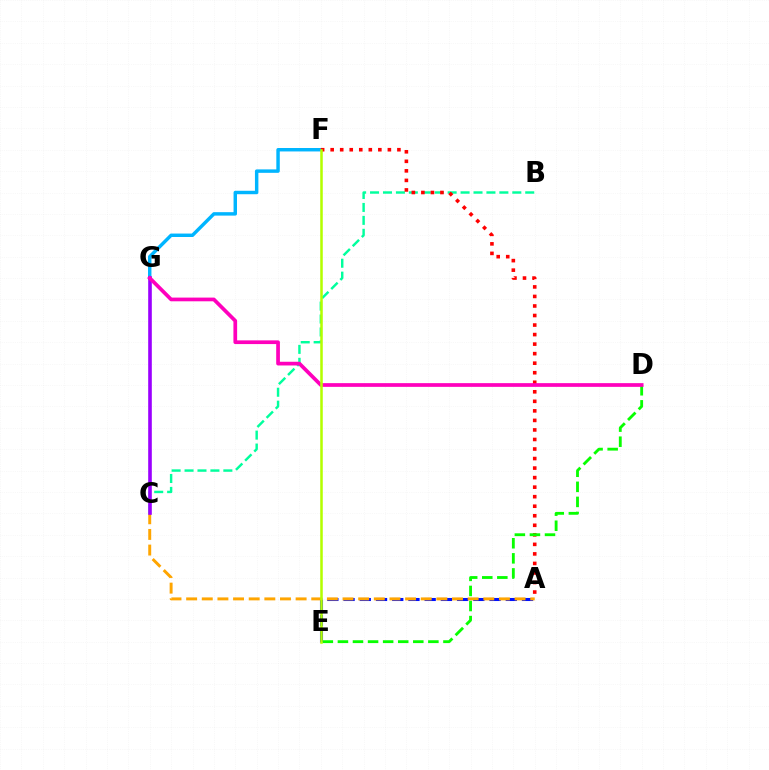{('F', 'G'): [{'color': '#00b5ff', 'line_style': 'solid', 'thickness': 2.48}], ('A', 'E'): [{'color': '#0010ff', 'line_style': 'dashed', 'thickness': 2.2}], ('A', 'C'): [{'color': '#ffa500', 'line_style': 'dashed', 'thickness': 2.12}], ('B', 'C'): [{'color': '#00ff9d', 'line_style': 'dashed', 'thickness': 1.76}], ('A', 'F'): [{'color': '#ff0000', 'line_style': 'dotted', 'thickness': 2.59}], ('C', 'G'): [{'color': '#9b00ff', 'line_style': 'solid', 'thickness': 2.6}], ('D', 'E'): [{'color': '#08ff00', 'line_style': 'dashed', 'thickness': 2.05}], ('D', 'G'): [{'color': '#ff00bd', 'line_style': 'solid', 'thickness': 2.67}], ('E', 'F'): [{'color': '#b3ff00', 'line_style': 'solid', 'thickness': 1.83}]}